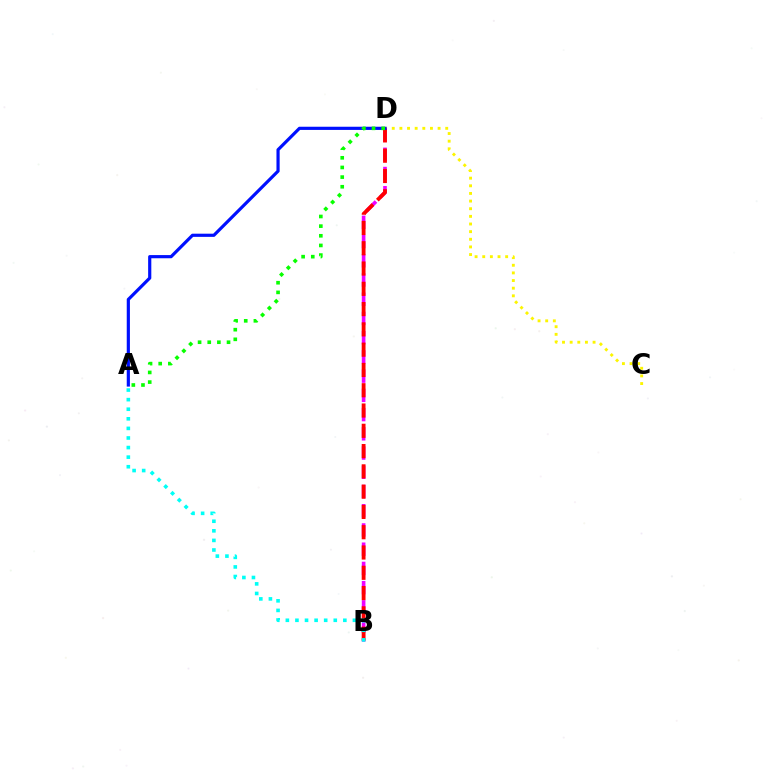{('C', 'D'): [{'color': '#fcf500', 'line_style': 'dotted', 'thickness': 2.08}], ('B', 'D'): [{'color': '#ee00ff', 'line_style': 'dashed', 'thickness': 2.61}, {'color': '#ff0000', 'line_style': 'dashed', 'thickness': 2.76}], ('A', 'D'): [{'color': '#0010ff', 'line_style': 'solid', 'thickness': 2.29}, {'color': '#08ff00', 'line_style': 'dotted', 'thickness': 2.62}], ('A', 'B'): [{'color': '#00fff6', 'line_style': 'dotted', 'thickness': 2.6}]}